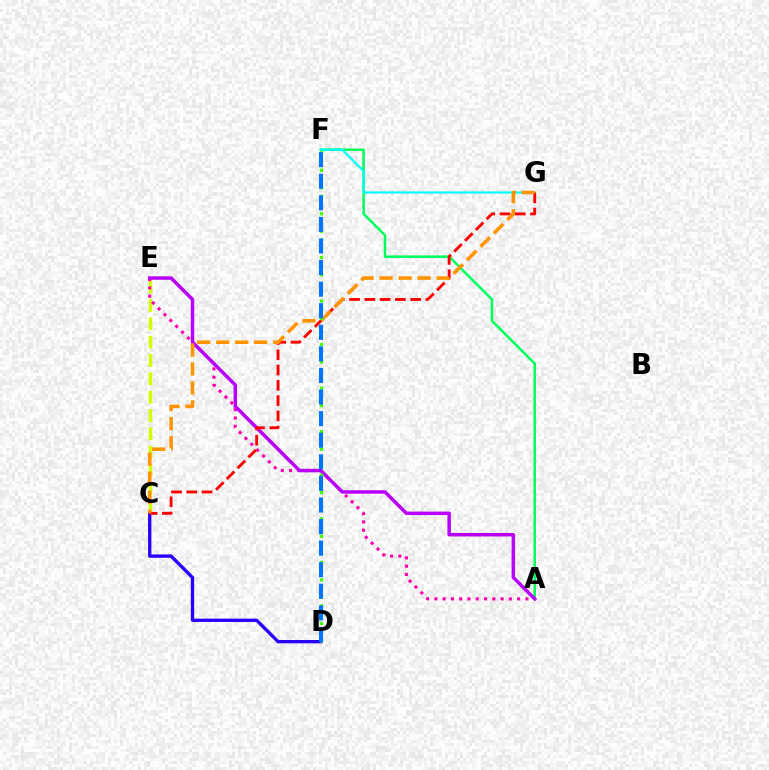{('C', 'E'): [{'color': '#d1ff00', 'line_style': 'dashed', 'thickness': 2.49}], ('C', 'D'): [{'color': '#2500ff', 'line_style': 'solid', 'thickness': 2.39}], ('A', 'F'): [{'color': '#00ff5c', 'line_style': 'solid', 'thickness': 1.8}], ('A', 'E'): [{'color': '#ff00ac', 'line_style': 'dotted', 'thickness': 2.25}, {'color': '#b900ff', 'line_style': 'solid', 'thickness': 2.5}], ('F', 'G'): [{'color': '#00fff6', 'line_style': 'solid', 'thickness': 1.58}], ('C', 'G'): [{'color': '#ff0000', 'line_style': 'dashed', 'thickness': 2.07}, {'color': '#ff9400', 'line_style': 'dashed', 'thickness': 2.58}], ('D', 'F'): [{'color': '#3dff00', 'line_style': 'dotted', 'thickness': 2.37}, {'color': '#0074ff', 'line_style': 'dashed', 'thickness': 2.93}]}